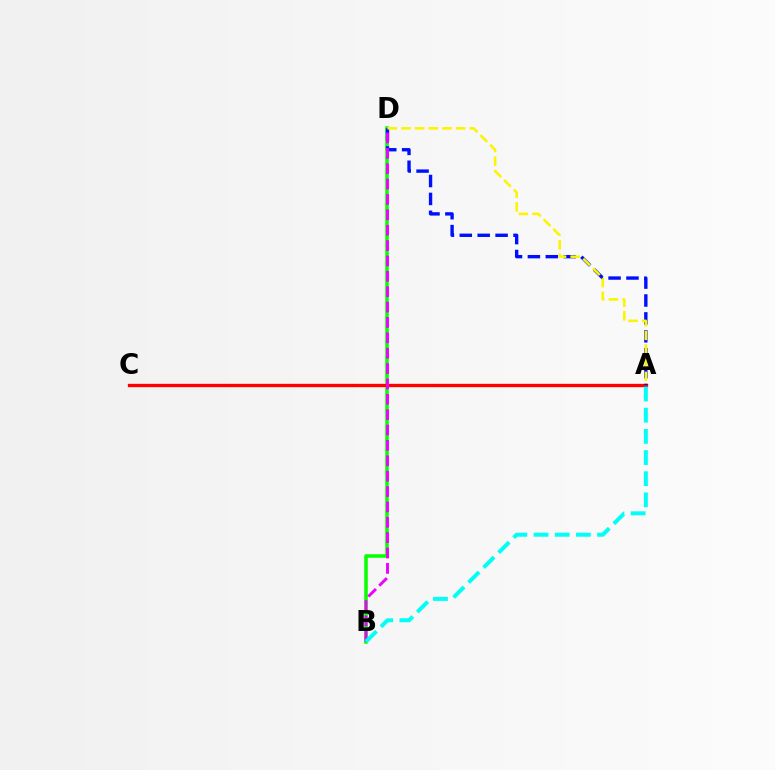{('B', 'D'): [{'color': '#08ff00', 'line_style': 'solid', 'thickness': 2.55}, {'color': '#ee00ff', 'line_style': 'dashed', 'thickness': 2.09}], ('A', 'C'): [{'color': '#ff0000', 'line_style': 'solid', 'thickness': 2.4}], ('A', 'D'): [{'color': '#0010ff', 'line_style': 'dashed', 'thickness': 2.43}, {'color': '#fcf500', 'line_style': 'dashed', 'thickness': 1.86}], ('A', 'B'): [{'color': '#00fff6', 'line_style': 'dashed', 'thickness': 2.88}]}